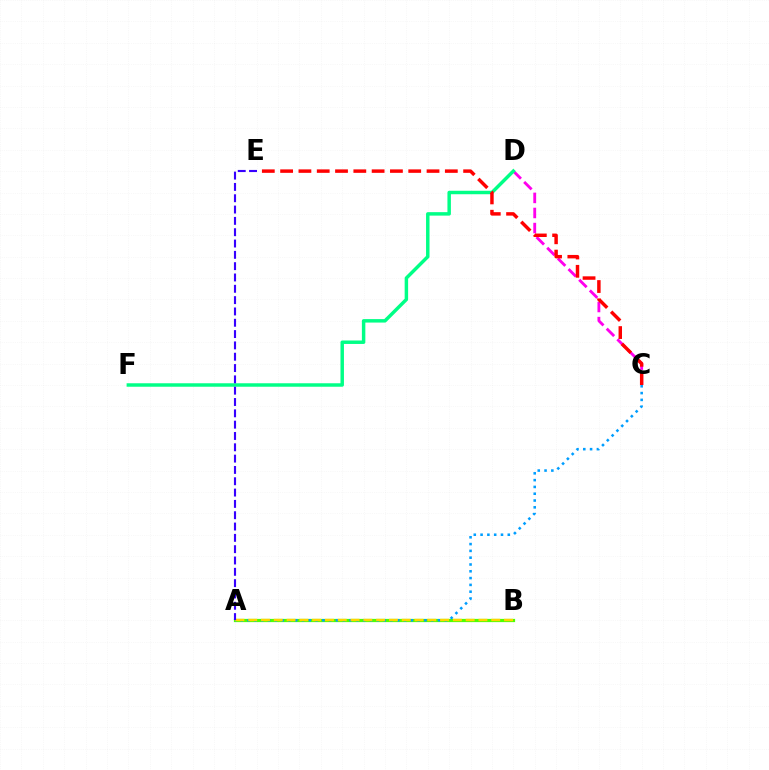{('C', 'D'): [{'color': '#ff00ed', 'line_style': 'dashed', 'thickness': 2.05}], ('A', 'B'): [{'color': '#4fff00', 'line_style': 'solid', 'thickness': 2.32}, {'color': '#ffd500', 'line_style': 'dashed', 'thickness': 1.74}], ('A', 'C'): [{'color': '#009eff', 'line_style': 'dotted', 'thickness': 1.85}], ('D', 'F'): [{'color': '#00ff86', 'line_style': 'solid', 'thickness': 2.5}], ('C', 'E'): [{'color': '#ff0000', 'line_style': 'dashed', 'thickness': 2.49}], ('A', 'E'): [{'color': '#3700ff', 'line_style': 'dashed', 'thickness': 1.54}]}